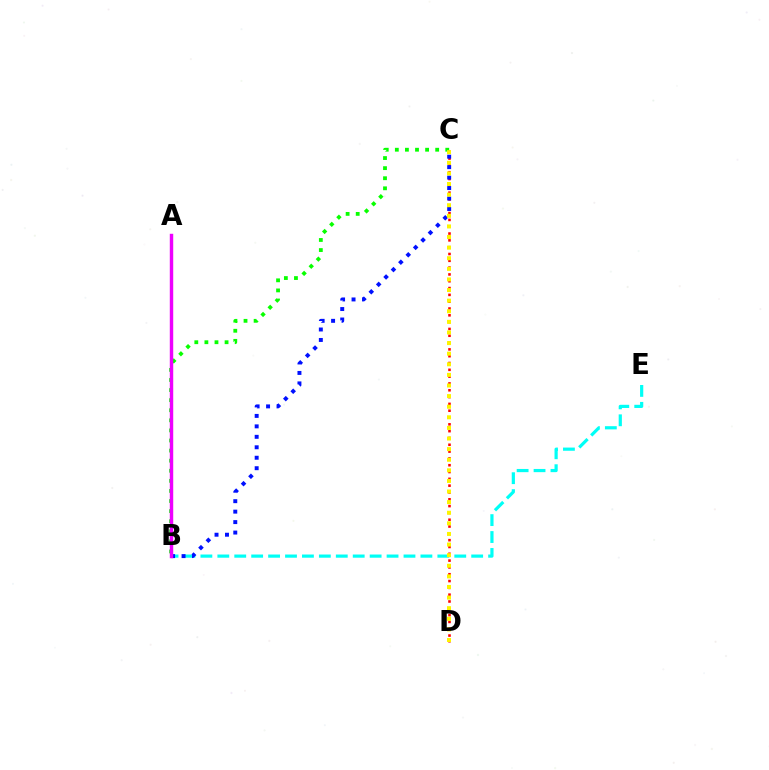{('B', 'E'): [{'color': '#00fff6', 'line_style': 'dashed', 'thickness': 2.3}], ('C', 'D'): [{'color': '#ff0000', 'line_style': 'dotted', 'thickness': 1.85}, {'color': '#fcf500', 'line_style': 'dotted', 'thickness': 2.88}], ('B', 'C'): [{'color': '#0010ff', 'line_style': 'dotted', 'thickness': 2.84}, {'color': '#08ff00', 'line_style': 'dotted', 'thickness': 2.74}], ('A', 'B'): [{'color': '#ee00ff', 'line_style': 'solid', 'thickness': 2.47}]}